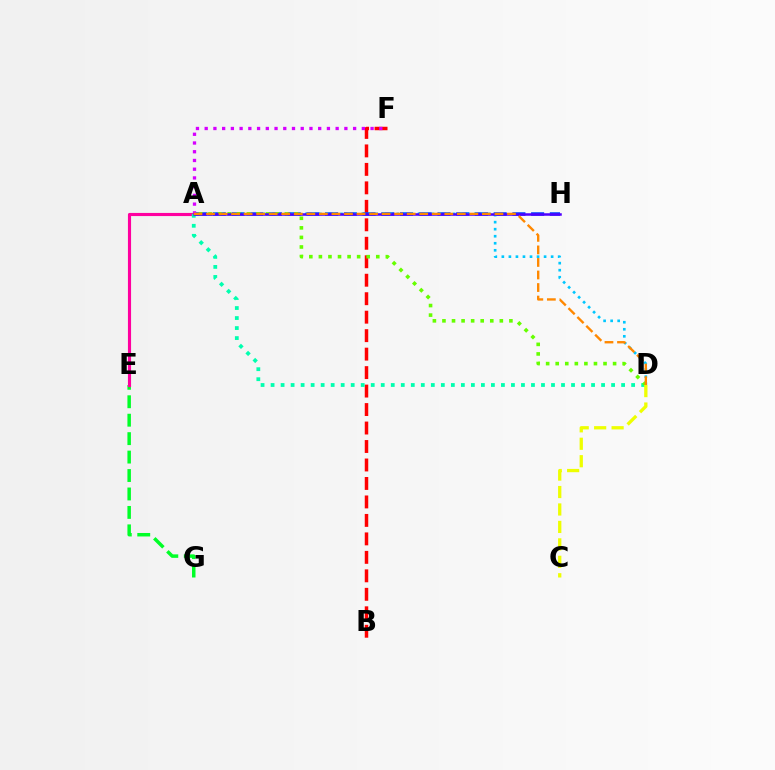{('E', 'G'): [{'color': '#00ff27', 'line_style': 'dashed', 'thickness': 2.51}], ('A', 'E'): [{'color': '#ff00a0', 'line_style': 'solid', 'thickness': 2.25}], ('B', 'F'): [{'color': '#ff0000', 'line_style': 'dashed', 'thickness': 2.51}], ('A', 'H'): [{'color': '#003fff', 'line_style': 'dashed', 'thickness': 2.54}, {'color': '#4f00ff', 'line_style': 'solid', 'thickness': 1.81}], ('A', 'D'): [{'color': '#00c7ff', 'line_style': 'dotted', 'thickness': 1.91}, {'color': '#00ffaf', 'line_style': 'dotted', 'thickness': 2.72}, {'color': '#66ff00', 'line_style': 'dotted', 'thickness': 2.6}, {'color': '#ff8800', 'line_style': 'dashed', 'thickness': 1.7}], ('A', 'F'): [{'color': '#d600ff', 'line_style': 'dotted', 'thickness': 2.37}], ('C', 'D'): [{'color': '#eeff00', 'line_style': 'dashed', 'thickness': 2.37}]}